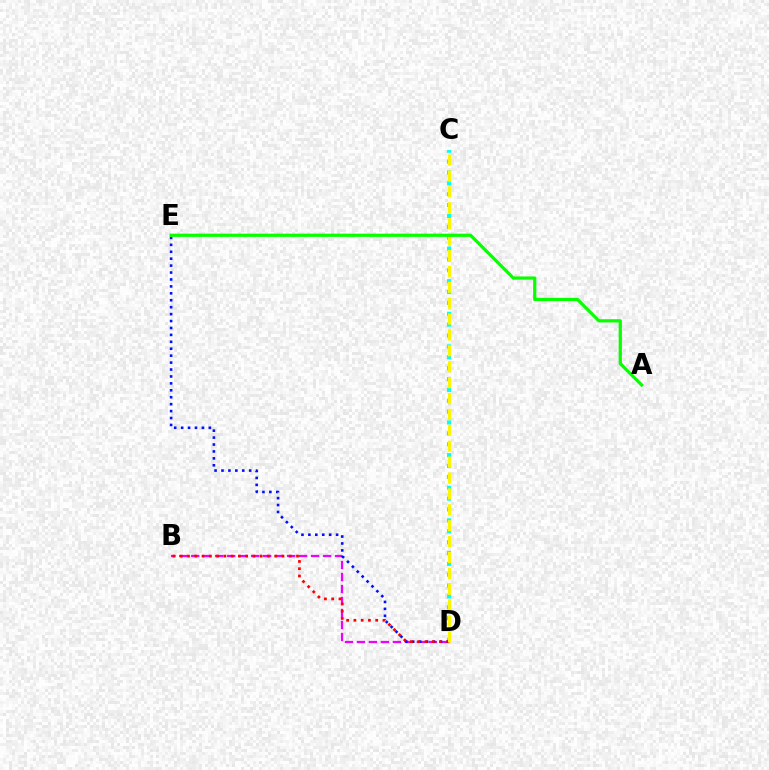{('B', 'D'): [{'color': '#ee00ff', 'line_style': 'dashed', 'thickness': 1.63}, {'color': '#ff0000', 'line_style': 'dotted', 'thickness': 1.97}], ('C', 'D'): [{'color': '#00fff6', 'line_style': 'dotted', 'thickness': 2.95}, {'color': '#fcf500', 'line_style': 'dashed', 'thickness': 2.16}], ('D', 'E'): [{'color': '#0010ff', 'line_style': 'dotted', 'thickness': 1.88}], ('A', 'E'): [{'color': '#08ff00', 'line_style': 'solid', 'thickness': 2.32}]}